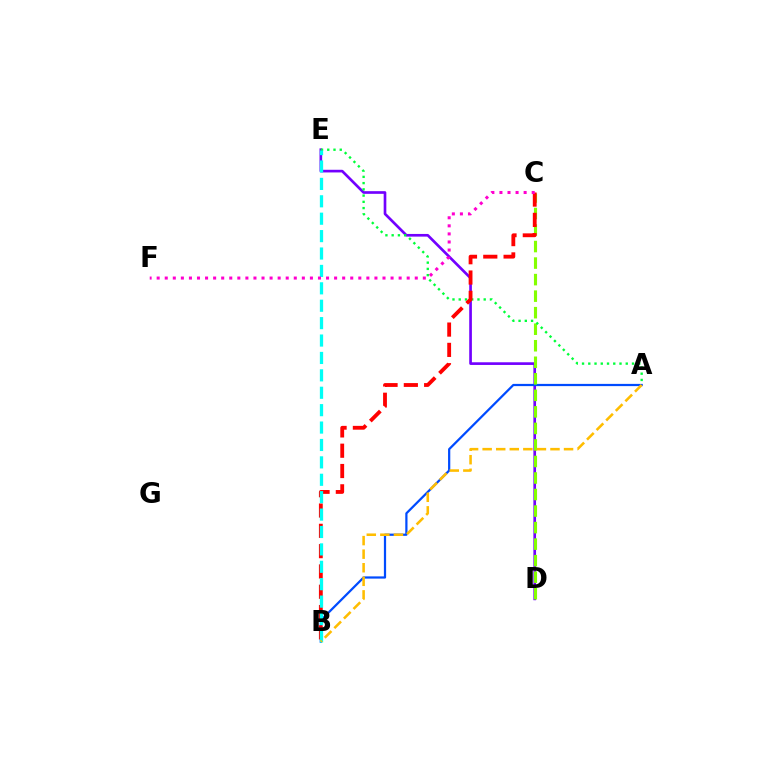{('D', 'E'): [{'color': '#7200ff', 'line_style': 'solid', 'thickness': 1.92}], ('A', 'B'): [{'color': '#004bff', 'line_style': 'solid', 'thickness': 1.6}, {'color': '#ffbd00', 'line_style': 'dashed', 'thickness': 1.84}], ('C', 'D'): [{'color': '#84ff00', 'line_style': 'dashed', 'thickness': 2.25}], ('A', 'E'): [{'color': '#00ff39', 'line_style': 'dotted', 'thickness': 1.7}], ('B', 'C'): [{'color': '#ff0000', 'line_style': 'dashed', 'thickness': 2.76}], ('B', 'E'): [{'color': '#00fff6', 'line_style': 'dashed', 'thickness': 2.36}], ('C', 'F'): [{'color': '#ff00cf', 'line_style': 'dotted', 'thickness': 2.19}]}